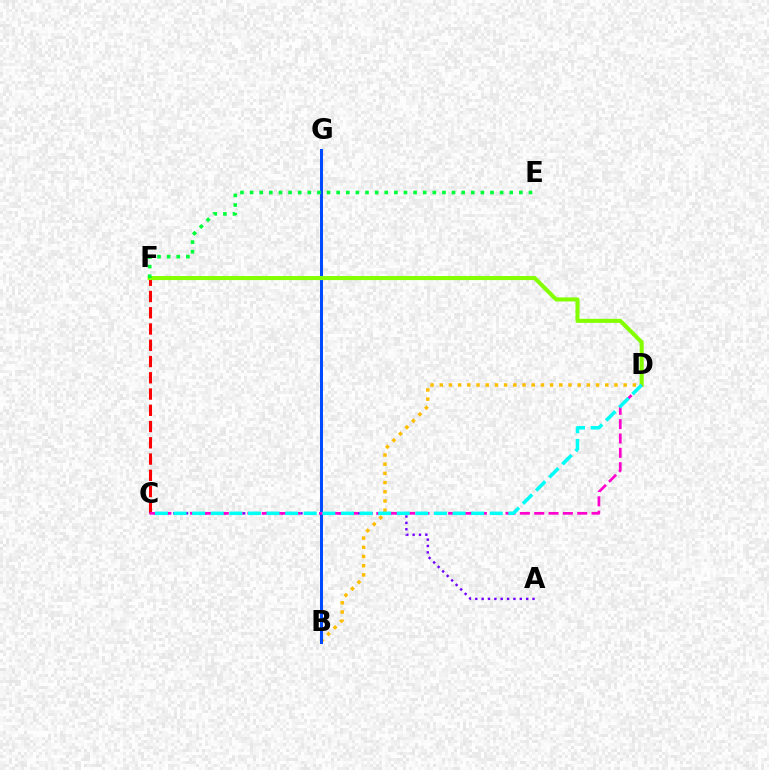{('B', 'D'): [{'color': '#ffbd00', 'line_style': 'dotted', 'thickness': 2.5}], ('B', 'G'): [{'color': '#004bff', 'line_style': 'solid', 'thickness': 2.16}], ('C', 'F'): [{'color': '#ff0000', 'line_style': 'dashed', 'thickness': 2.21}], ('D', 'F'): [{'color': '#84ff00', 'line_style': 'solid', 'thickness': 2.92}], ('E', 'F'): [{'color': '#00ff39', 'line_style': 'dotted', 'thickness': 2.61}], ('A', 'C'): [{'color': '#7200ff', 'line_style': 'dotted', 'thickness': 1.73}], ('C', 'D'): [{'color': '#ff00cf', 'line_style': 'dashed', 'thickness': 1.95}, {'color': '#00fff6', 'line_style': 'dashed', 'thickness': 2.53}]}